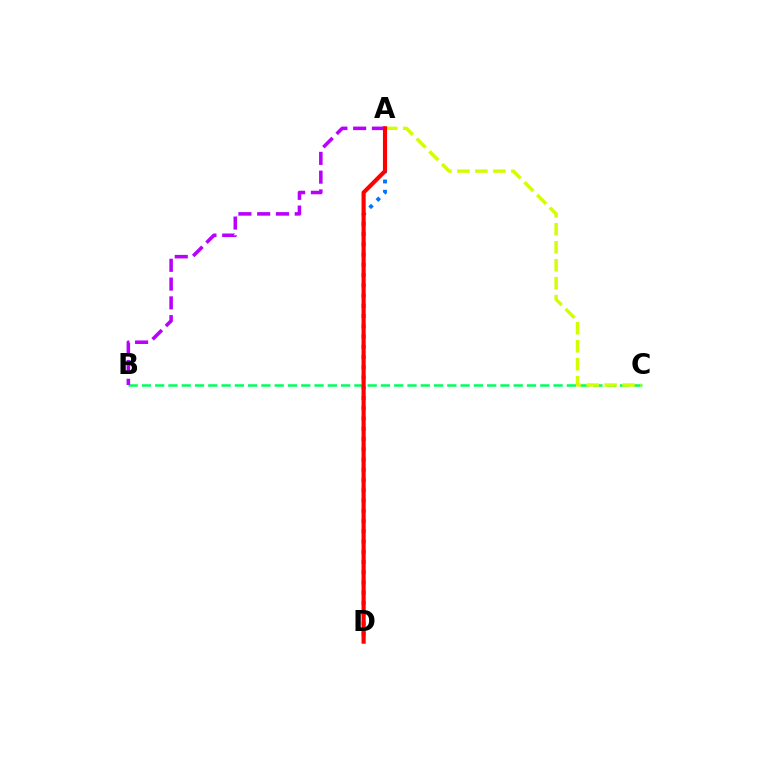{('A', 'D'): [{'color': '#0074ff', 'line_style': 'dotted', 'thickness': 2.78}, {'color': '#ff0000', 'line_style': 'solid', 'thickness': 2.98}], ('B', 'C'): [{'color': '#00ff5c', 'line_style': 'dashed', 'thickness': 1.8}], ('A', 'B'): [{'color': '#b900ff', 'line_style': 'dashed', 'thickness': 2.55}], ('A', 'C'): [{'color': '#d1ff00', 'line_style': 'dashed', 'thickness': 2.44}]}